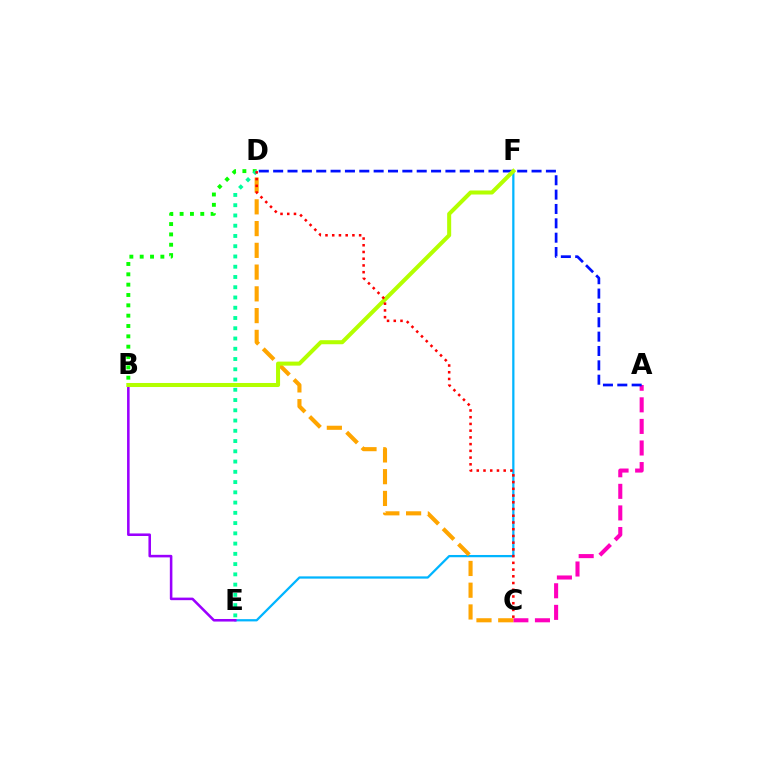{('E', 'F'): [{'color': '#00b5ff', 'line_style': 'solid', 'thickness': 1.62}], ('B', 'E'): [{'color': '#9b00ff', 'line_style': 'solid', 'thickness': 1.84}], ('A', 'C'): [{'color': '#ff00bd', 'line_style': 'dashed', 'thickness': 2.93}], ('B', 'D'): [{'color': '#08ff00', 'line_style': 'dotted', 'thickness': 2.81}], ('A', 'D'): [{'color': '#0010ff', 'line_style': 'dashed', 'thickness': 1.95}], ('D', 'E'): [{'color': '#00ff9d', 'line_style': 'dotted', 'thickness': 2.79}], ('C', 'D'): [{'color': '#ffa500', 'line_style': 'dashed', 'thickness': 2.96}, {'color': '#ff0000', 'line_style': 'dotted', 'thickness': 1.83}], ('B', 'F'): [{'color': '#b3ff00', 'line_style': 'solid', 'thickness': 2.9}]}